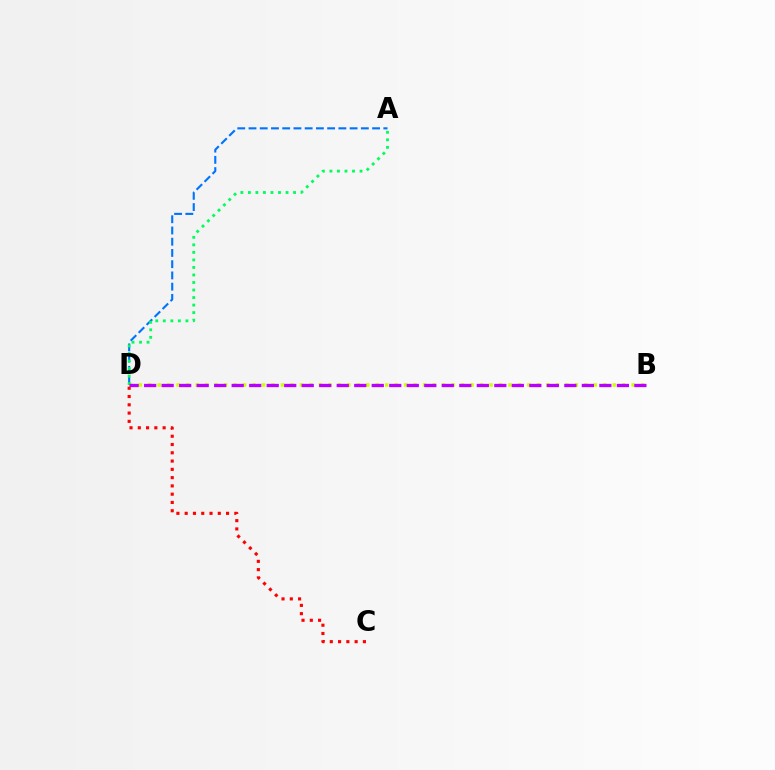{('A', 'D'): [{'color': '#0074ff', 'line_style': 'dashed', 'thickness': 1.53}, {'color': '#00ff5c', 'line_style': 'dotted', 'thickness': 2.05}], ('B', 'D'): [{'color': '#d1ff00', 'line_style': 'dotted', 'thickness': 2.58}, {'color': '#b900ff', 'line_style': 'dashed', 'thickness': 2.38}], ('C', 'D'): [{'color': '#ff0000', 'line_style': 'dotted', 'thickness': 2.25}]}